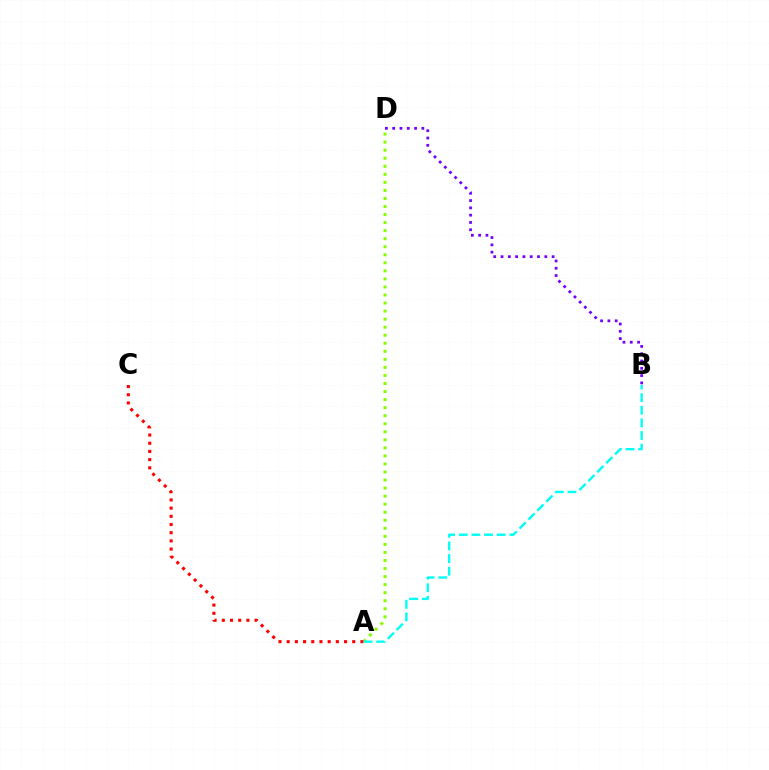{('A', 'D'): [{'color': '#84ff00', 'line_style': 'dotted', 'thickness': 2.19}], ('B', 'D'): [{'color': '#7200ff', 'line_style': 'dotted', 'thickness': 1.98}], ('A', 'C'): [{'color': '#ff0000', 'line_style': 'dotted', 'thickness': 2.23}], ('A', 'B'): [{'color': '#00fff6', 'line_style': 'dashed', 'thickness': 1.72}]}